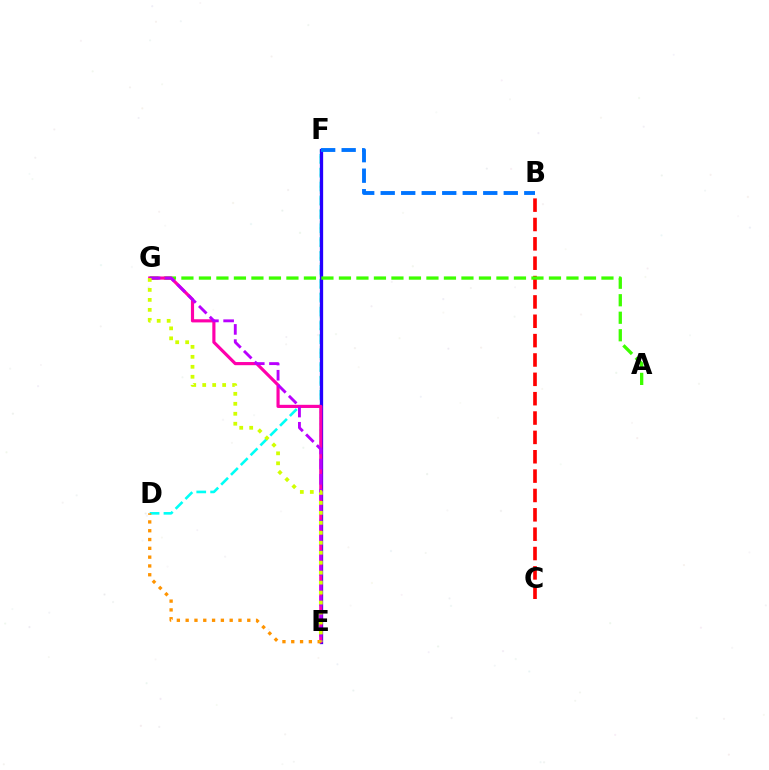{('E', 'F'): [{'color': '#00ff5c', 'line_style': 'dotted', 'thickness': 1.61}, {'color': '#2500ff', 'line_style': 'solid', 'thickness': 2.37}], ('D', 'F'): [{'color': '#00fff6', 'line_style': 'dashed', 'thickness': 1.89}], ('B', 'C'): [{'color': '#ff0000', 'line_style': 'dashed', 'thickness': 2.63}], ('A', 'G'): [{'color': '#3dff00', 'line_style': 'dashed', 'thickness': 2.38}], ('E', 'G'): [{'color': '#ff00ac', 'line_style': 'solid', 'thickness': 2.27}, {'color': '#b900ff', 'line_style': 'dashed', 'thickness': 2.07}, {'color': '#d1ff00', 'line_style': 'dotted', 'thickness': 2.71}], ('B', 'F'): [{'color': '#0074ff', 'line_style': 'dashed', 'thickness': 2.79}], ('D', 'E'): [{'color': '#ff9400', 'line_style': 'dotted', 'thickness': 2.39}]}